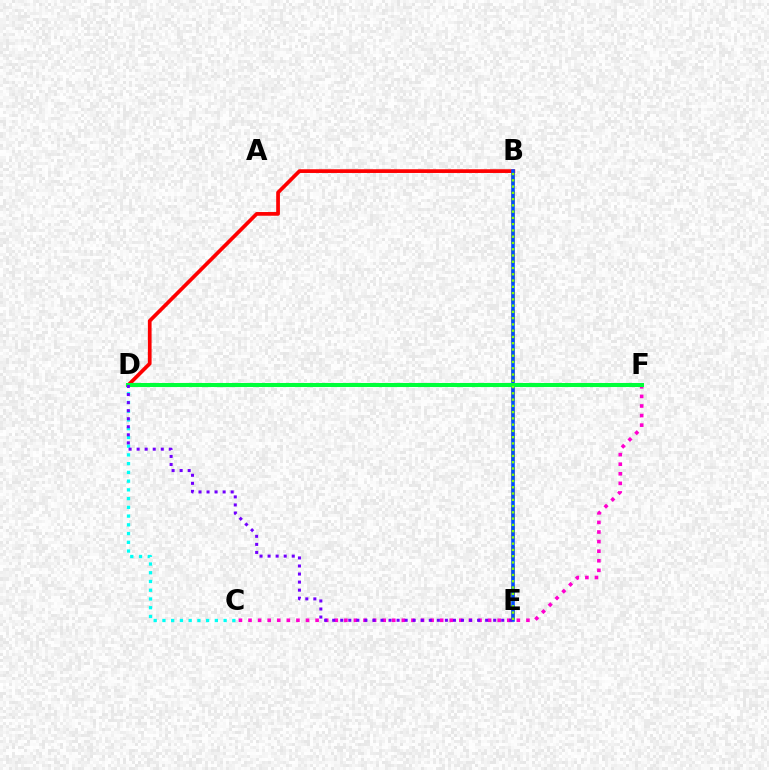{('C', 'D'): [{'color': '#00fff6', 'line_style': 'dotted', 'thickness': 2.37}], ('C', 'F'): [{'color': '#ff00cf', 'line_style': 'dotted', 'thickness': 2.6}], ('B', 'E'): [{'color': '#ffbd00', 'line_style': 'dashed', 'thickness': 2.68}, {'color': '#004bff', 'line_style': 'solid', 'thickness': 2.57}, {'color': '#84ff00', 'line_style': 'dotted', 'thickness': 1.7}], ('B', 'D'): [{'color': '#ff0000', 'line_style': 'solid', 'thickness': 2.68}], ('D', 'F'): [{'color': '#00ff39', 'line_style': 'solid', 'thickness': 2.9}], ('D', 'E'): [{'color': '#7200ff', 'line_style': 'dotted', 'thickness': 2.19}]}